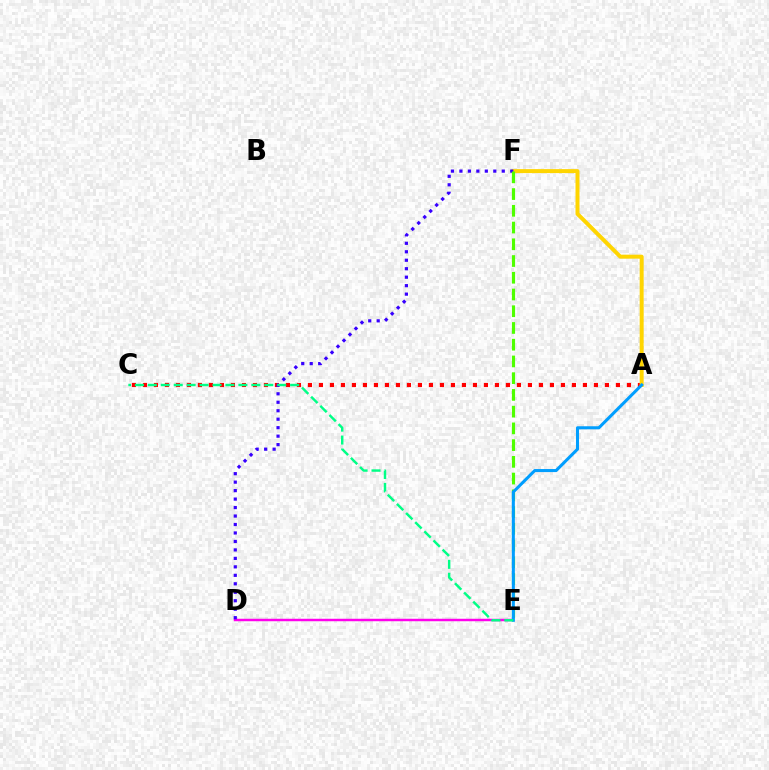{('D', 'E'): [{'color': '#ff00ed', 'line_style': 'solid', 'thickness': 1.78}], ('A', 'C'): [{'color': '#ff0000', 'line_style': 'dotted', 'thickness': 2.99}], ('A', 'F'): [{'color': '#ffd500', 'line_style': 'solid', 'thickness': 2.86}], ('D', 'F'): [{'color': '#3700ff', 'line_style': 'dotted', 'thickness': 2.3}], ('E', 'F'): [{'color': '#4fff00', 'line_style': 'dashed', 'thickness': 2.27}], ('A', 'E'): [{'color': '#009eff', 'line_style': 'solid', 'thickness': 2.19}], ('C', 'E'): [{'color': '#00ff86', 'line_style': 'dashed', 'thickness': 1.76}]}